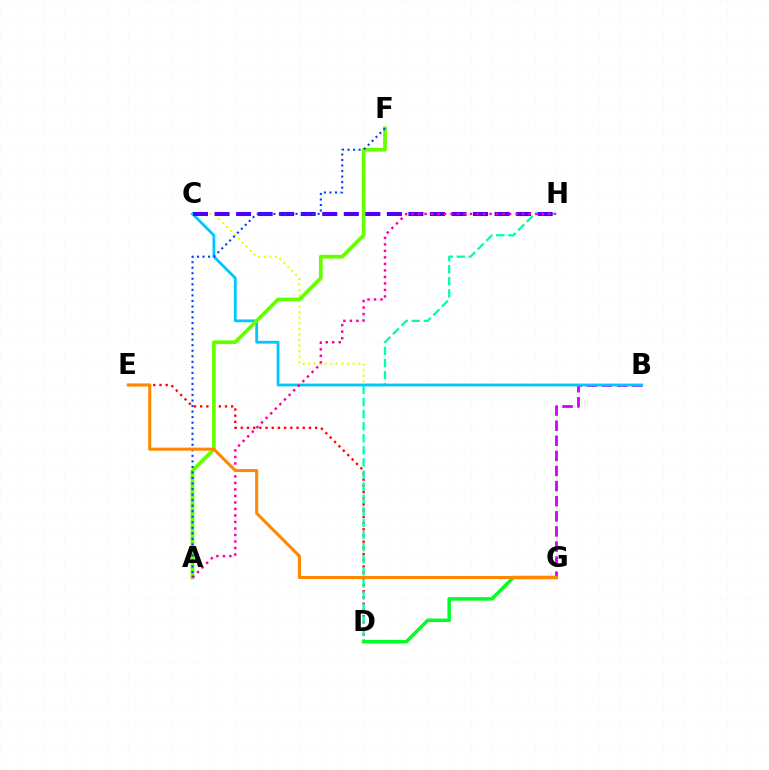{('B', 'C'): [{'color': '#eeff00', 'line_style': 'dotted', 'thickness': 1.51}, {'color': '#00c7ff', 'line_style': 'solid', 'thickness': 2.02}], ('D', 'E'): [{'color': '#ff0000', 'line_style': 'dotted', 'thickness': 1.68}], ('D', 'H'): [{'color': '#00ffaf', 'line_style': 'dashed', 'thickness': 1.64}], ('B', 'G'): [{'color': '#d600ff', 'line_style': 'dashed', 'thickness': 2.05}], ('A', 'F'): [{'color': '#66ff00', 'line_style': 'solid', 'thickness': 2.69}, {'color': '#003fff', 'line_style': 'dotted', 'thickness': 1.5}], ('C', 'H'): [{'color': '#4f00ff', 'line_style': 'dashed', 'thickness': 2.93}], ('D', 'G'): [{'color': '#00ff27', 'line_style': 'solid', 'thickness': 2.52}], ('A', 'H'): [{'color': '#ff00a0', 'line_style': 'dotted', 'thickness': 1.77}], ('E', 'G'): [{'color': '#ff8800', 'line_style': 'solid', 'thickness': 2.21}]}